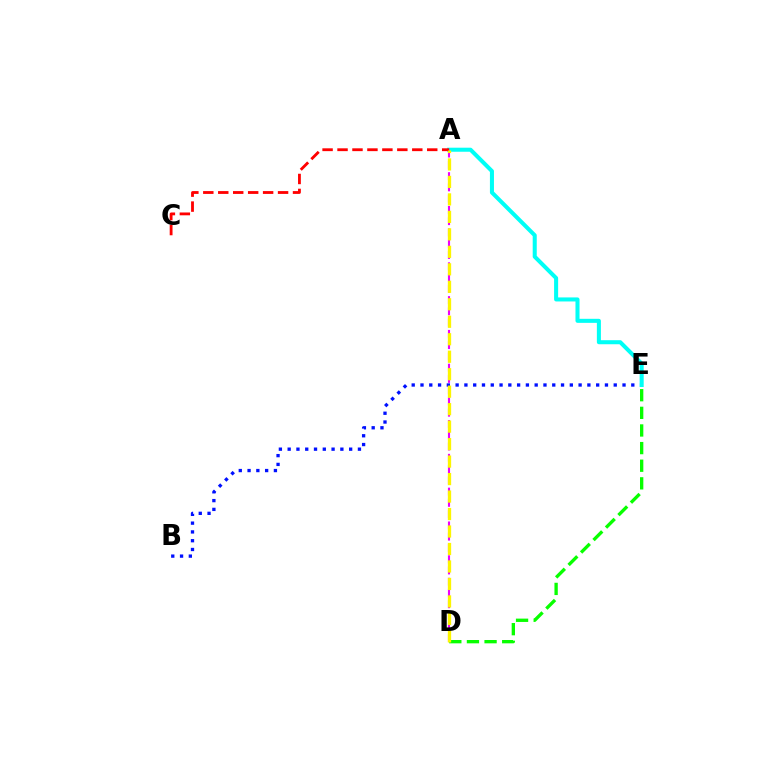{('D', 'E'): [{'color': '#08ff00', 'line_style': 'dashed', 'thickness': 2.39}], ('B', 'E'): [{'color': '#0010ff', 'line_style': 'dotted', 'thickness': 2.39}], ('A', 'D'): [{'color': '#ee00ff', 'line_style': 'dashed', 'thickness': 1.53}, {'color': '#fcf500', 'line_style': 'dashed', 'thickness': 2.37}], ('A', 'E'): [{'color': '#00fff6', 'line_style': 'solid', 'thickness': 2.91}], ('A', 'C'): [{'color': '#ff0000', 'line_style': 'dashed', 'thickness': 2.03}]}